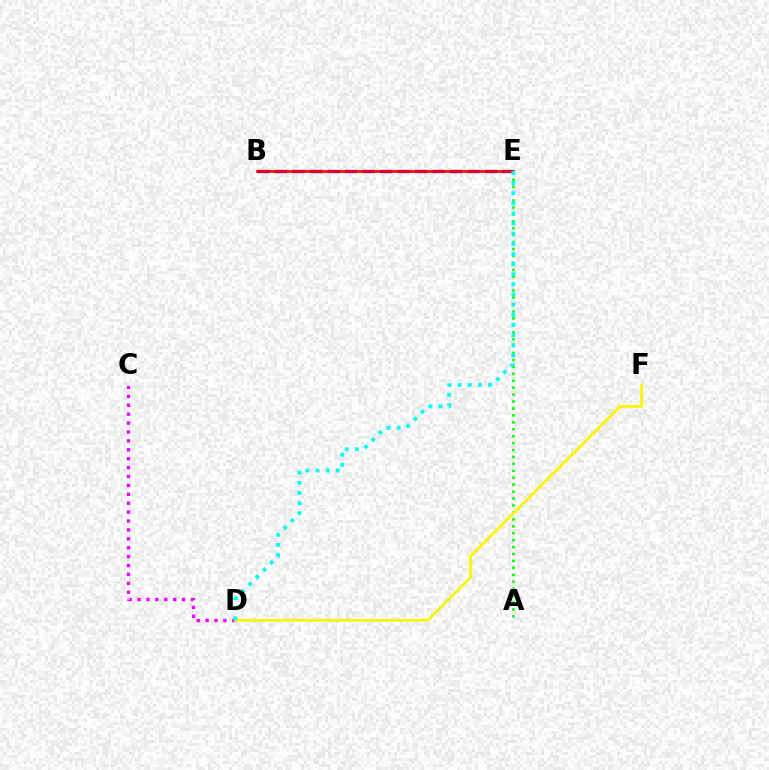{('A', 'E'): [{'color': '#08ff00', 'line_style': 'dotted', 'thickness': 1.88}], ('C', 'D'): [{'color': '#ee00ff', 'line_style': 'dotted', 'thickness': 2.42}], ('B', 'E'): [{'color': '#0010ff', 'line_style': 'dashed', 'thickness': 2.38}, {'color': '#ff0000', 'line_style': 'solid', 'thickness': 1.9}], ('D', 'F'): [{'color': '#fcf500', 'line_style': 'solid', 'thickness': 1.98}], ('D', 'E'): [{'color': '#00fff6', 'line_style': 'dotted', 'thickness': 2.75}]}